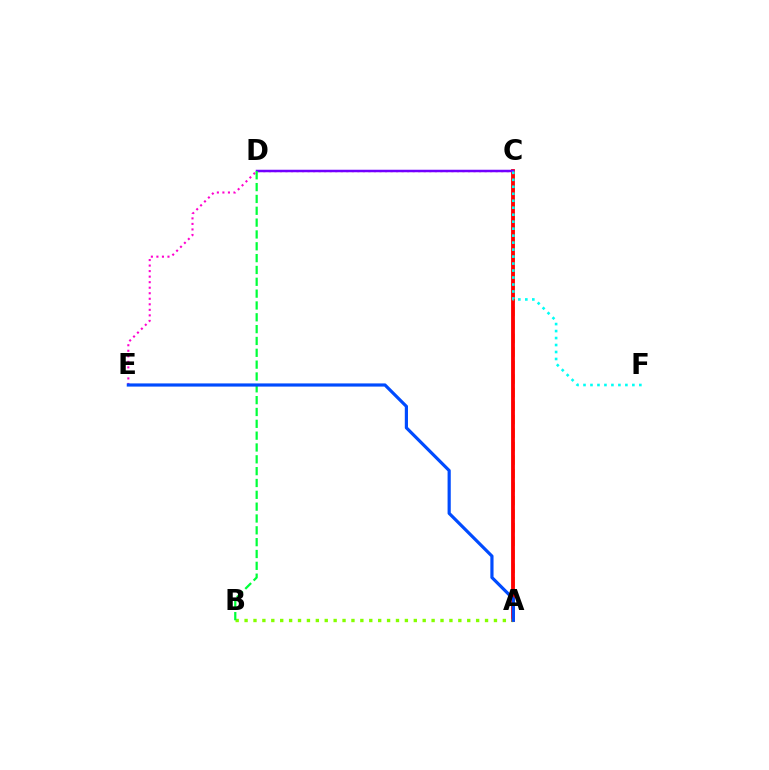{('C', 'E'): [{'color': '#ff00cf', 'line_style': 'dotted', 'thickness': 1.5}], ('A', 'C'): [{'color': '#ffbd00', 'line_style': 'dashed', 'thickness': 1.84}, {'color': '#ff0000', 'line_style': 'solid', 'thickness': 2.75}], ('A', 'B'): [{'color': '#84ff00', 'line_style': 'dotted', 'thickness': 2.42}], ('C', 'D'): [{'color': '#7200ff', 'line_style': 'solid', 'thickness': 1.8}], ('B', 'D'): [{'color': '#00ff39', 'line_style': 'dashed', 'thickness': 1.61}], ('A', 'E'): [{'color': '#004bff', 'line_style': 'solid', 'thickness': 2.29}], ('C', 'F'): [{'color': '#00fff6', 'line_style': 'dotted', 'thickness': 1.9}]}